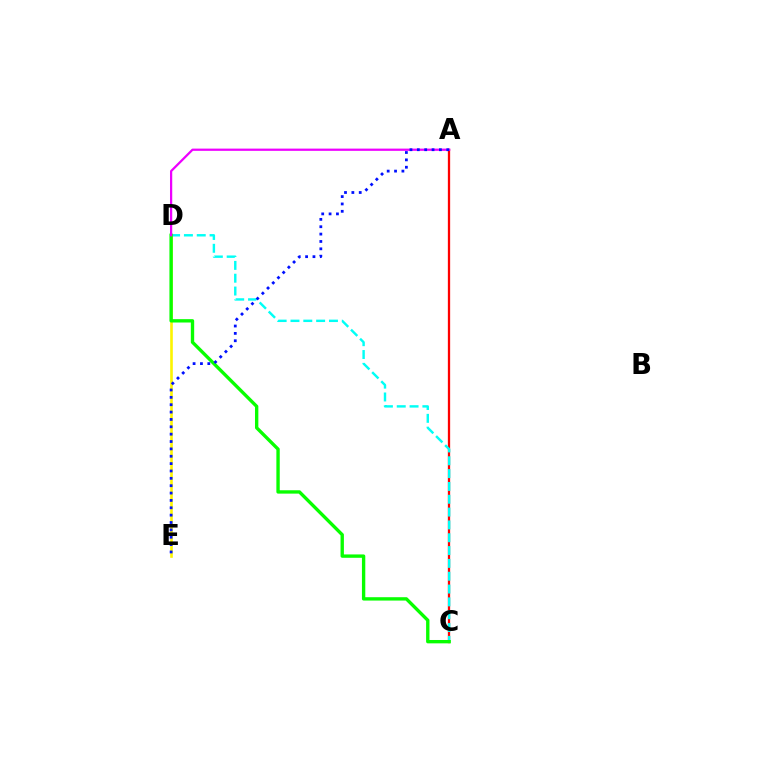{('A', 'C'): [{'color': '#ff0000', 'line_style': 'solid', 'thickness': 1.65}], ('C', 'D'): [{'color': '#00fff6', 'line_style': 'dashed', 'thickness': 1.74}, {'color': '#08ff00', 'line_style': 'solid', 'thickness': 2.42}], ('D', 'E'): [{'color': '#fcf500', 'line_style': 'solid', 'thickness': 1.89}], ('A', 'D'): [{'color': '#ee00ff', 'line_style': 'solid', 'thickness': 1.61}], ('A', 'E'): [{'color': '#0010ff', 'line_style': 'dotted', 'thickness': 2.0}]}